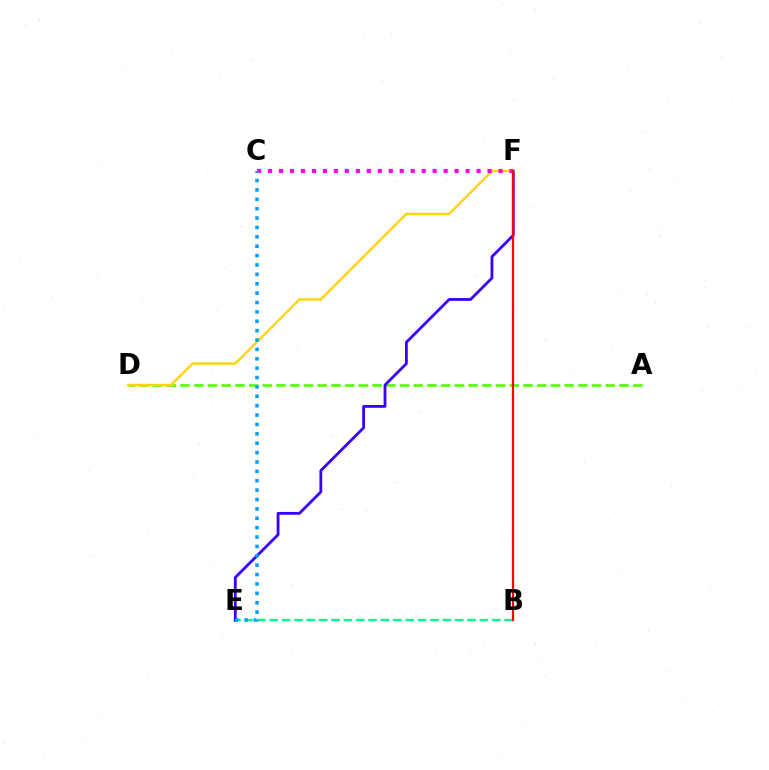{('A', 'D'): [{'color': '#4fff00', 'line_style': 'dashed', 'thickness': 1.86}], ('E', 'F'): [{'color': '#3700ff', 'line_style': 'solid', 'thickness': 2.01}], ('D', 'F'): [{'color': '#ffd500', 'line_style': 'solid', 'thickness': 1.72}], ('C', 'F'): [{'color': '#ff00ed', 'line_style': 'dotted', 'thickness': 2.98}], ('B', 'E'): [{'color': '#00ff86', 'line_style': 'dashed', 'thickness': 1.68}], ('B', 'F'): [{'color': '#ff0000', 'line_style': 'solid', 'thickness': 1.58}], ('C', 'E'): [{'color': '#009eff', 'line_style': 'dotted', 'thickness': 2.55}]}